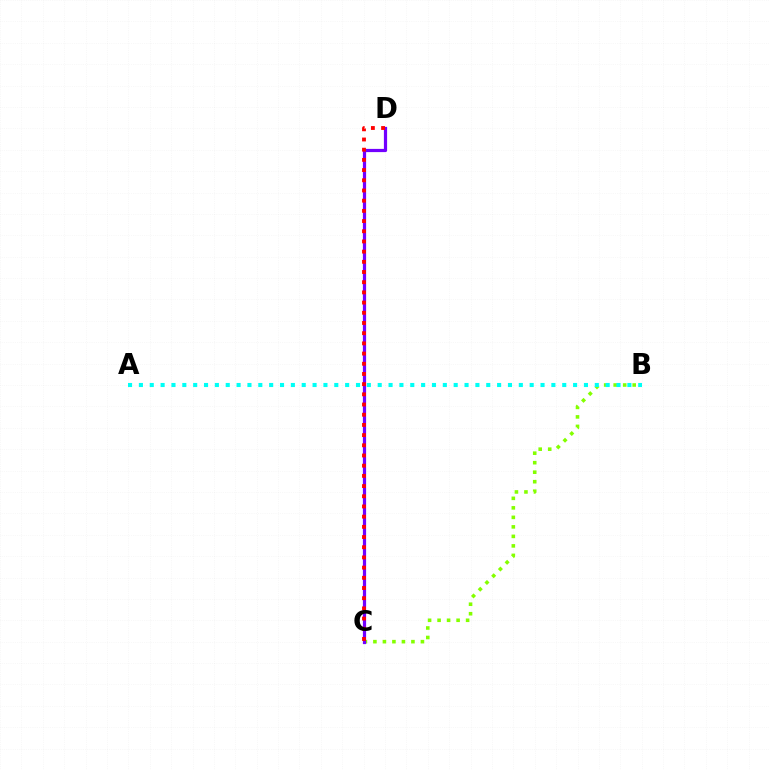{('B', 'C'): [{'color': '#84ff00', 'line_style': 'dotted', 'thickness': 2.58}], ('A', 'B'): [{'color': '#00fff6', 'line_style': 'dotted', 'thickness': 2.95}], ('C', 'D'): [{'color': '#7200ff', 'line_style': 'solid', 'thickness': 2.31}, {'color': '#ff0000', 'line_style': 'dotted', 'thickness': 2.77}]}